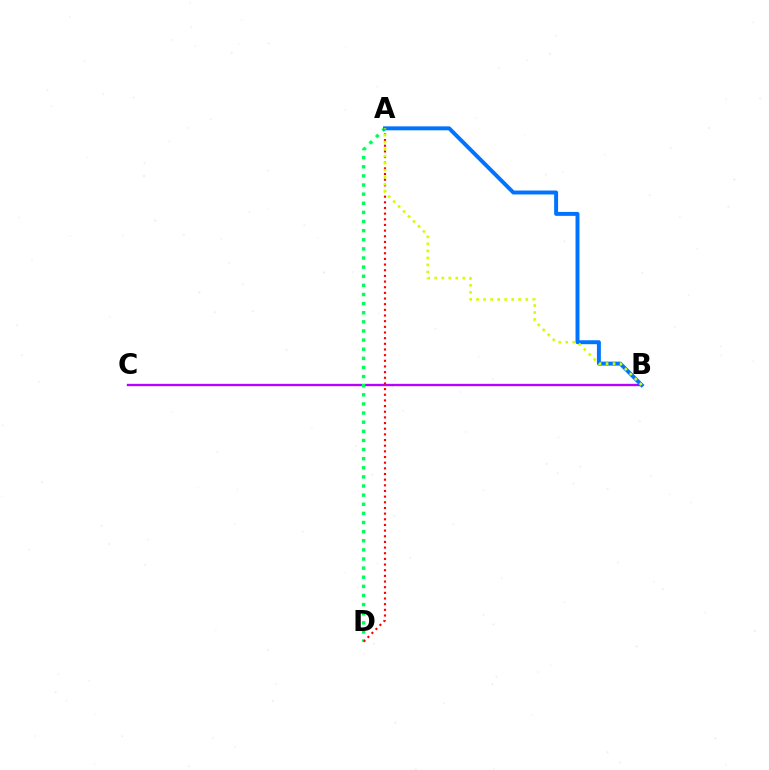{('B', 'C'): [{'color': '#b900ff', 'line_style': 'solid', 'thickness': 1.69}], ('A', 'D'): [{'color': '#00ff5c', 'line_style': 'dotted', 'thickness': 2.48}, {'color': '#ff0000', 'line_style': 'dotted', 'thickness': 1.54}], ('A', 'B'): [{'color': '#0074ff', 'line_style': 'solid', 'thickness': 2.84}, {'color': '#d1ff00', 'line_style': 'dotted', 'thickness': 1.91}]}